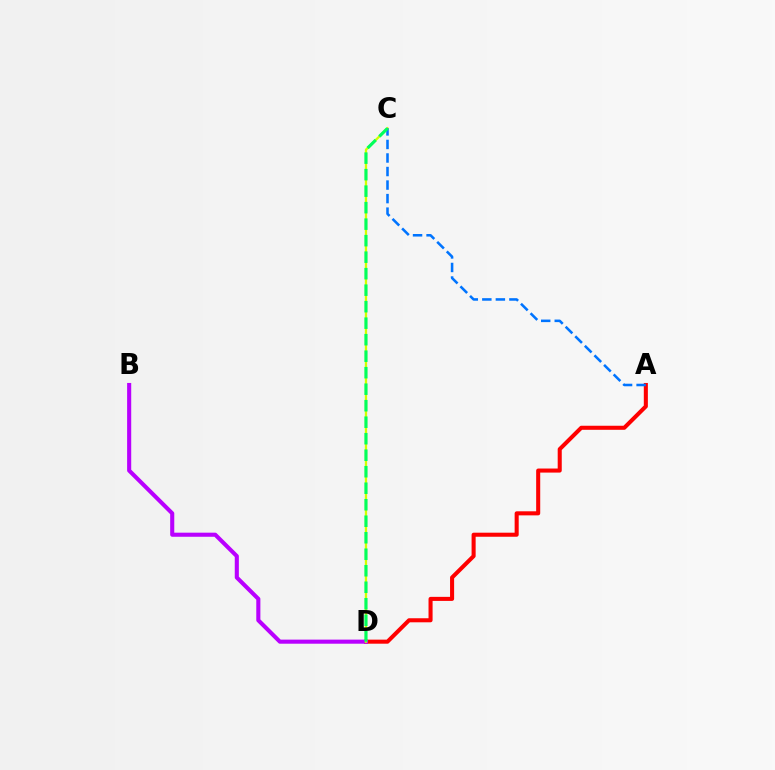{('A', 'D'): [{'color': '#ff0000', 'line_style': 'solid', 'thickness': 2.92}], ('B', 'D'): [{'color': '#b900ff', 'line_style': 'solid', 'thickness': 2.94}], ('C', 'D'): [{'color': '#d1ff00', 'line_style': 'solid', 'thickness': 1.66}, {'color': '#00ff5c', 'line_style': 'dashed', 'thickness': 2.24}], ('A', 'C'): [{'color': '#0074ff', 'line_style': 'dashed', 'thickness': 1.84}]}